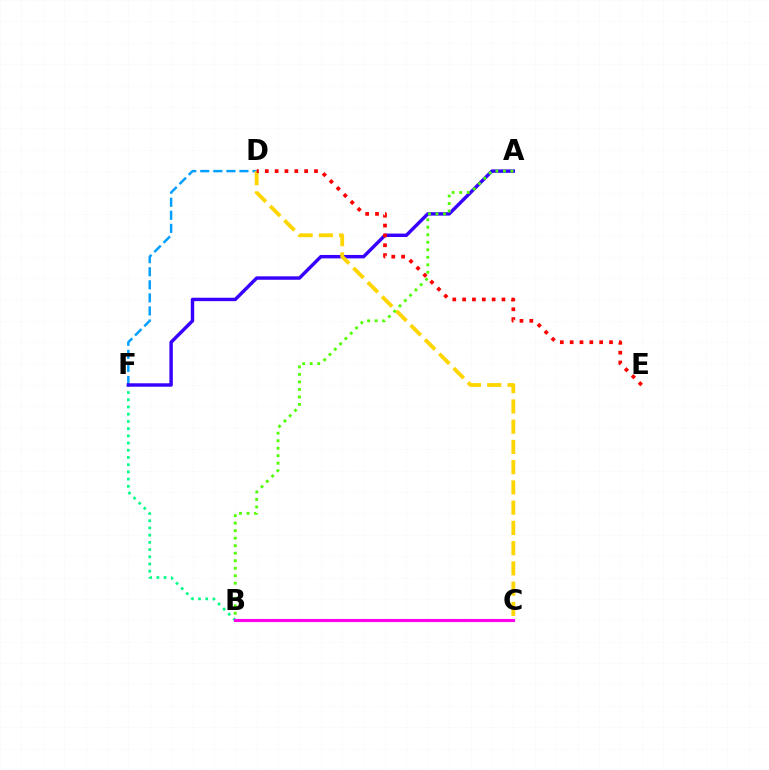{('D', 'F'): [{'color': '#009eff', 'line_style': 'dashed', 'thickness': 1.77}], ('B', 'F'): [{'color': '#00ff86', 'line_style': 'dotted', 'thickness': 1.96}], ('A', 'F'): [{'color': '#3700ff', 'line_style': 'solid', 'thickness': 2.46}], ('C', 'D'): [{'color': '#ffd500', 'line_style': 'dashed', 'thickness': 2.75}], ('D', 'E'): [{'color': '#ff0000', 'line_style': 'dotted', 'thickness': 2.67}], ('A', 'B'): [{'color': '#4fff00', 'line_style': 'dotted', 'thickness': 2.04}], ('B', 'C'): [{'color': '#ff00ed', 'line_style': 'solid', 'thickness': 2.26}]}